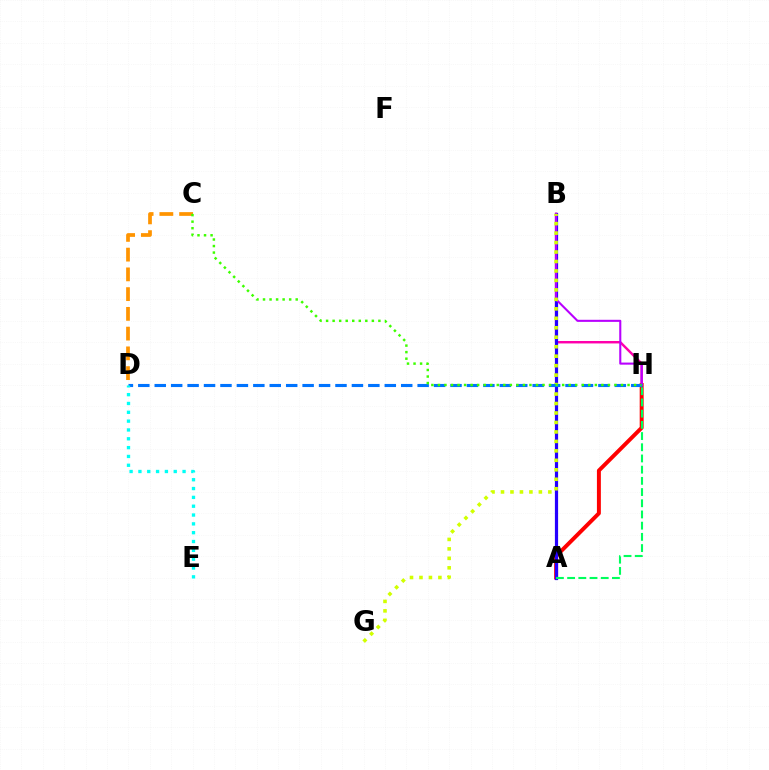{('A', 'H'): [{'color': '#ff0000', 'line_style': 'solid', 'thickness': 2.84}, {'color': '#00ff5c', 'line_style': 'dashed', 'thickness': 1.52}], ('B', 'H'): [{'color': '#ff00ac', 'line_style': 'solid', 'thickness': 1.75}, {'color': '#b900ff', 'line_style': 'solid', 'thickness': 1.5}], ('A', 'B'): [{'color': '#2500ff', 'line_style': 'solid', 'thickness': 2.31}], ('B', 'G'): [{'color': '#d1ff00', 'line_style': 'dotted', 'thickness': 2.57}], ('D', 'H'): [{'color': '#0074ff', 'line_style': 'dashed', 'thickness': 2.23}], ('C', 'D'): [{'color': '#ff9400', 'line_style': 'dashed', 'thickness': 2.68}], ('C', 'H'): [{'color': '#3dff00', 'line_style': 'dotted', 'thickness': 1.78}], ('D', 'E'): [{'color': '#00fff6', 'line_style': 'dotted', 'thickness': 2.4}]}